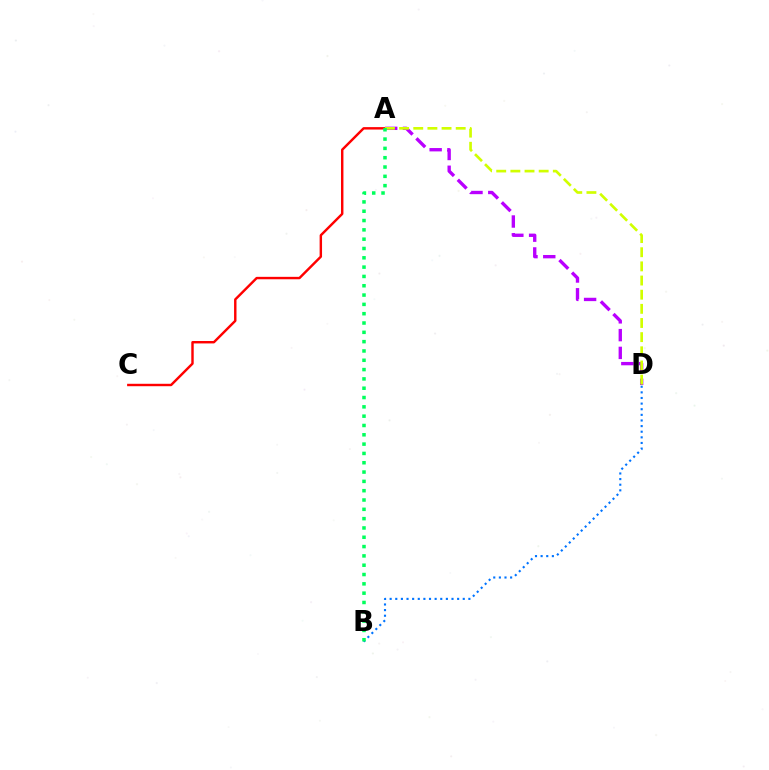{('A', 'C'): [{'color': '#ff0000', 'line_style': 'solid', 'thickness': 1.75}], ('A', 'D'): [{'color': '#b900ff', 'line_style': 'dashed', 'thickness': 2.41}, {'color': '#d1ff00', 'line_style': 'dashed', 'thickness': 1.92}], ('B', 'D'): [{'color': '#0074ff', 'line_style': 'dotted', 'thickness': 1.53}], ('A', 'B'): [{'color': '#00ff5c', 'line_style': 'dotted', 'thickness': 2.53}]}